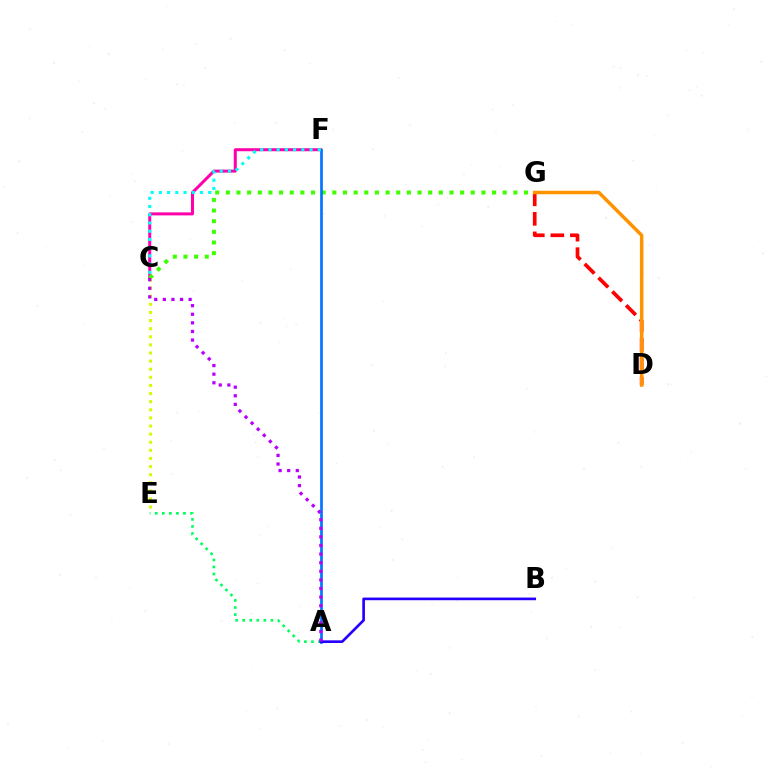{('A', 'E'): [{'color': '#00ff5c', 'line_style': 'dotted', 'thickness': 1.92}], ('C', 'F'): [{'color': '#ff00ac', 'line_style': 'solid', 'thickness': 2.17}, {'color': '#00fff6', 'line_style': 'dotted', 'thickness': 2.23}], ('C', 'G'): [{'color': '#3dff00', 'line_style': 'dotted', 'thickness': 2.89}], ('D', 'G'): [{'color': '#ff0000', 'line_style': 'dashed', 'thickness': 2.65}, {'color': '#ff9400', 'line_style': 'solid', 'thickness': 2.53}], ('C', 'E'): [{'color': '#d1ff00', 'line_style': 'dotted', 'thickness': 2.2}], ('A', 'F'): [{'color': '#0074ff', 'line_style': 'solid', 'thickness': 1.92}], ('A', 'B'): [{'color': '#2500ff', 'line_style': 'solid', 'thickness': 1.92}], ('A', 'C'): [{'color': '#b900ff', 'line_style': 'dotted', 'thickness': 2.34}]}